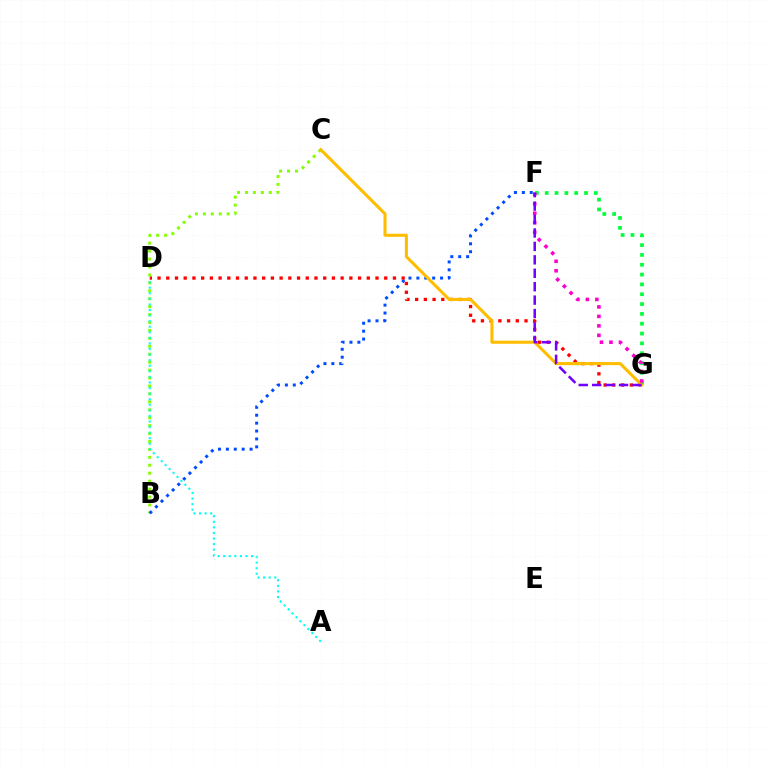{('D', 'G'): [{'color': '#ff0000', 'line_style': 'dotted', 'thickness': 2.37}], ('F', 'G'): [{'color': '#00ff39', 'line_style': 'dotted', 'thickness': 2.67}, {'color': '#ff00cf', 'line_style': 'dotted', 'thickness': 2.58}, {'color': '#7200ff', 'line_style': 'dashed', 'thickness': 1.82}], ('B', 'C'): [{'color': '#84ff00', 'line_style': 'dotted', 'thickness': 2.16}], ('B', 'F'): [{'color': '#004bff', 'line_style': 'dotted', 'thickness': 2.15}], ('A', 'D'): [{'color': '#00fff6', 'line_style': 'dotted', 'thickness': 1.51}], ('C', 'G'): [{'color': '#ffbd00', 'line_style': 'solid', 'thickness': 2.21}]}